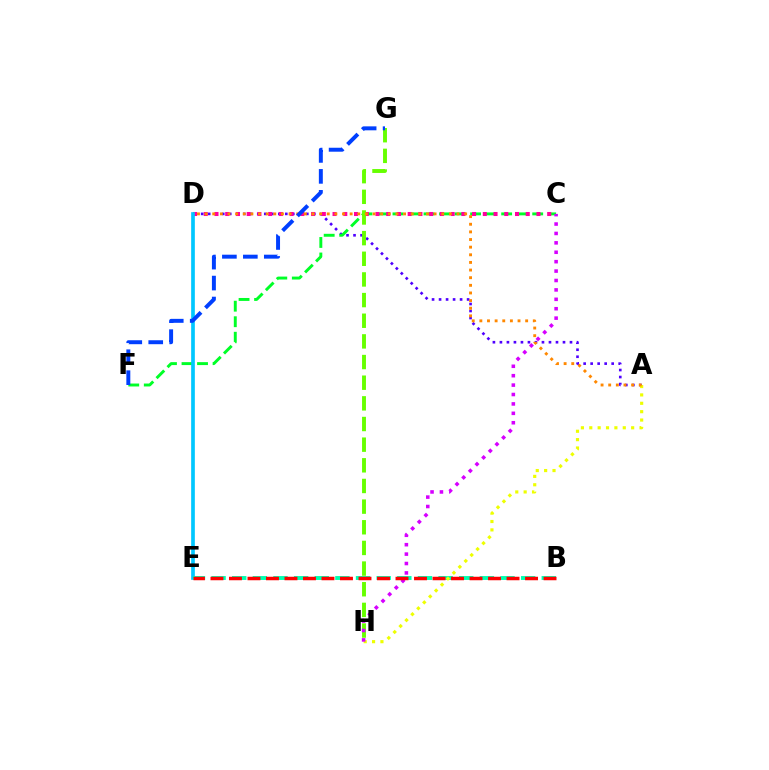{('A', 'D'): [{'color': '#4f00ff', 'line_style': 'dotted', 'thickness': 1.9}, {'color': '#ff8800', 'line_style': 'dotted', 'thickness': 2.07}], ('C', 'F'): [{'color': '#00ff27', 'line_style': 'dashed', 'thickness': 2.11}], ('C', 'D'): [{'color': '#ff00a0', 'line_style': 'dotted', 'thickness': 2.92}], ('D', 'E'): [{'color': '#00c7ff', 'line_style': 'solid', 'thickness': 2.65}], ('B', 'E'): [{'color': '#00ffaf', 'line_style': 'dashed', 'thickness': 2.8}, {'color': '#ff0000', 'line_style': 'dashed', 'thickness': 2.51}], ('A', 'H'): [{'color': '#eeff00', 'line_style': 'dotted', 'thickness': 2.28}], ('G', 'H'): [{'color': '#66ff00', 'line_style': 'dashed', 'thickness': 2.81}], ('C', 'H'): [{'color': '#d600ff', 'line_style': 'dotted', 'thickness': 2.56}], ('F', 'G'): [{'color': '#003fff', 'line_style': 'dashed', 'thickness': 2.85}]}